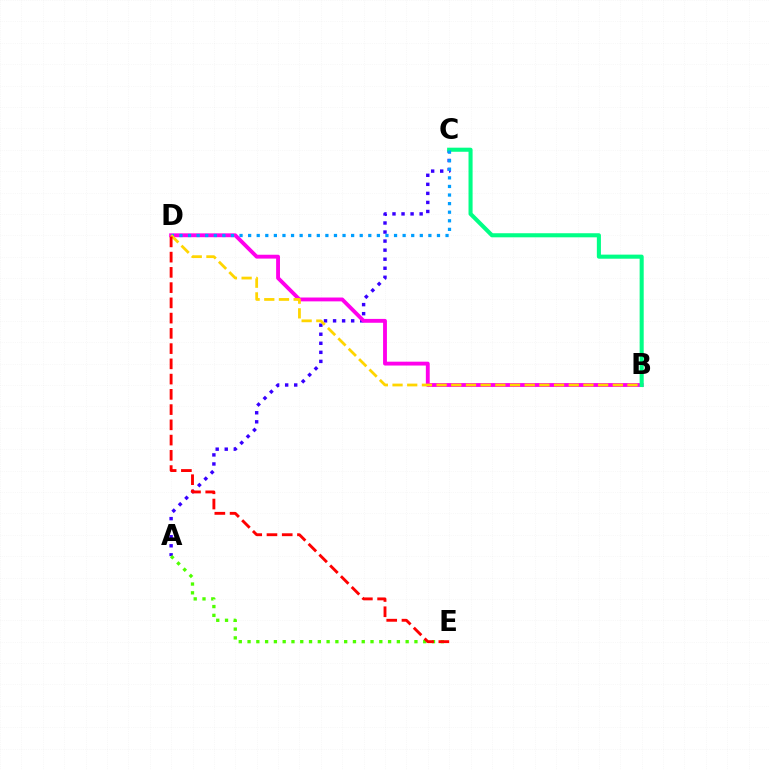{('A', 'C'): [{'color': '#3700ff', 'line_style': 'dotted', 'thickness': 2.46}], ('A', 'E'): [{'color': '#4fff00', 'line_style': 'dotted', 'thickness': 2.39}], ('B', 'D'): [{'color': '#ff00ed', 'line_style': 'solid', 'thickness': 2.78}, {'color': '#ffd500', 'line_style': 'dashed', 'thickness': 1.99}], ('B', 'C'): [{'color': '#00ff86', 'line_style': 'solid', 'thickness': 2.94}], ('C', 'D'): [{'color': '#009eff', 'line_style': 'dotted', 'thickness': 2.33}], ('D', 'E'): [{'color': '#ff0000', 'line_style': 'dashed', 'thickness': 2.07}]}